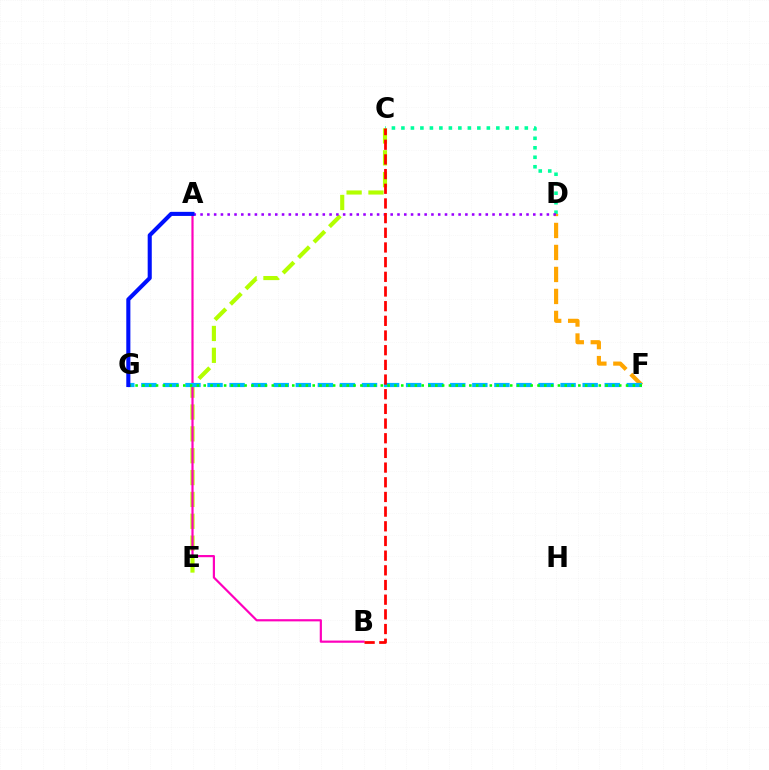{('C', 'D'): [{'color': '#00ff9d', 'line_style': 'dotted', 'thickness': 2.58}], ('D', 'F'): [{'color': '#ffa500', 'line_style': 'dashed', 'thickness': 2.99}], ('C', 'E'): [{'color': '#b3ff00', 'line_style': 'dashed', 'thickness': 2.97}], ('A', 'B'): [{'color': '#ff00bd', 'line_style': 'solid', 'thickness': 1.58}], ('F', 'G'): [{'color': '#00b5ff', 'line_style': 'dashed', 'thickness': 3.0}, {'color': '#08ff00', 'line_style': 'dotted', 'thickness': 1.85}], ('A', 'D'): [{'color': '#9b00ff', 'line_style': 'dotted', 'thickness': 1.84}], ('B', 'C'): [{'color': '#ff0000', 'line_style': 'dashed', 'thickness': 1.99}], ('A', 'G'): [{'color': '#0010ff', 'line_style': 'solid', 'thickness': 2.94}]}